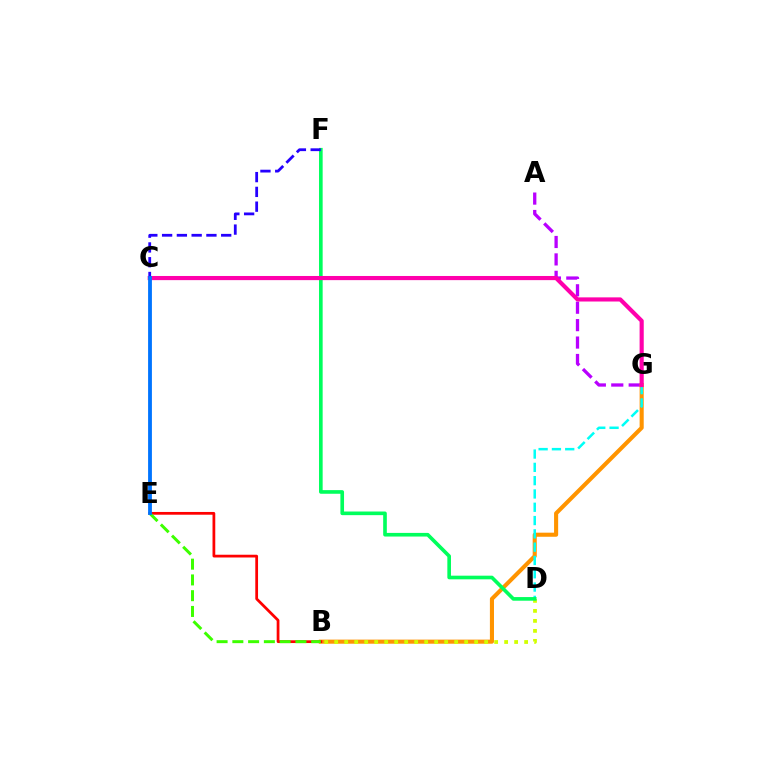{('A', 'G'): [{'color': '#b900ff', 'line_style': 'dashed', 'thickness': 2.37}], ('B', 'G'): [{'color': '#ff9400', 'line_style': 'solid', 'thickness': 2.94}], ('B', 'D'): [{'color': '#d1ff00', 'line_style': 'dotted', 'thickness': 2.72}], ('D', 'G'): [{'color': '#00fff6', 'line_style': 'dashed', 'thickness': 1.81}], ('D', 'F'): [{'color': '#00ff5c', 'line_style': 'solid', 'thickness': 2.62}], ('C', 'G'): [{'color': '#ff00ac', 'line_style': 'solid', 'thickness': 2.98}], ('B', 'E'): [{'color': '#ff0000', 'line_style': 'solid', 'thickness': 1.98}, {'color': '#3dff00', 'line_style': 'dashed', 'thickness': 2.14}], ('C', 'F'): [{'color': '#2500ff', 'line_style': 'dashed', 'thickness': 2.01}], ('C', 'E'): [{'color': '#0074ff', 'line_style': 'solid', 'thickness': 2.75}]}